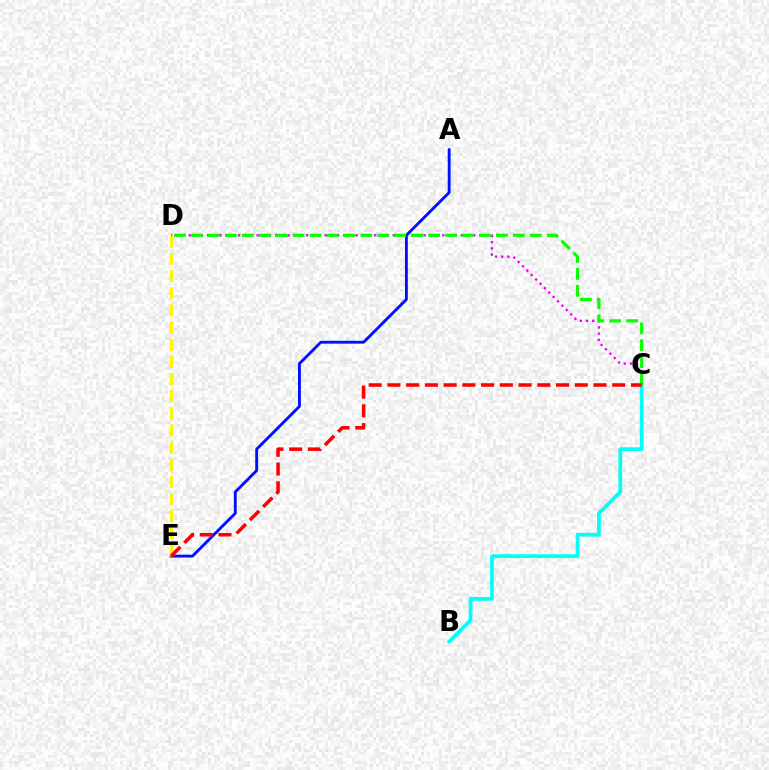{('C', 'D'): [{'color': '#ee00ff', 'line_style': 'dotted', 'thickness': 1.68}, {'color': '#08ff00', 'line_style': 'dashed', 'thickness': 2.3}], ('B', 'C'): [{'color': '#00fff6', 'line_style': 'solid', 'thickness': 2.67}], ('A', 'E'): [{'color': '#0010ff', 'line_style': 'solid', 'thickness': 2.07}], ('D', 'E'): [{'color': '#fcf500', 'line_style': 'dashed', 'thickness': 2.33}], ('C', 'E'): [{'color': '#ff0000', 'line_style': 'dashed', 'thickness': 2.55}]}